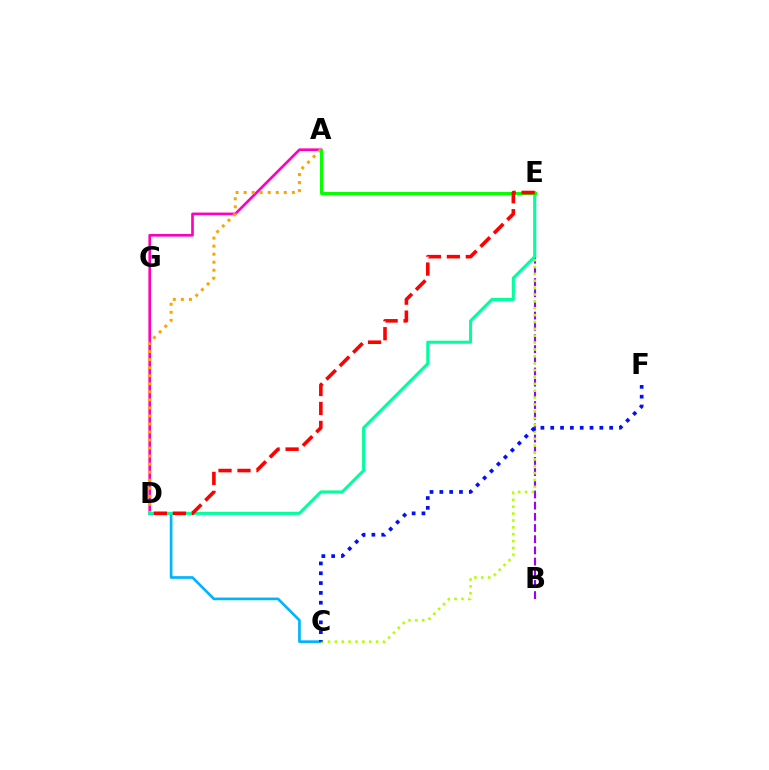{('A', 'D'): [{'color': '#ff00bd', 'line_style': 'solid', 'thickness': 1.92}, {'color': '#ffa500', 'line_style': 'dotted', 'thickness': 2.18}], ('B', 'E'): [{'color': '#9b00ff', 'line_style': 'dashed', 'thickness': 1.52}], ('C', 'D'): [{'color': '#00b5ff', 'line_style': 'solid', 'thickness': 1.93}], ('C', 'E'): [{'color': '#b3ff00', 'line_style': 'dotted', 'thickness': 1.87}], ('D', 'E'): [{'color': '#00ff9d', 'line_style': 'solid', 'thickness': 2.2}, {'color': '#ff0000', 'line_style': 'dashed', 'thickness': 2.58}], ('A', 'E'): [{'color': '#08ff00', 'line_style': 'solid', 'thickness': 2.18}], ('C', 'F'): [{'color': '#0010ff', 'line_style': 'dotted', 'thickness': 2.67}]}